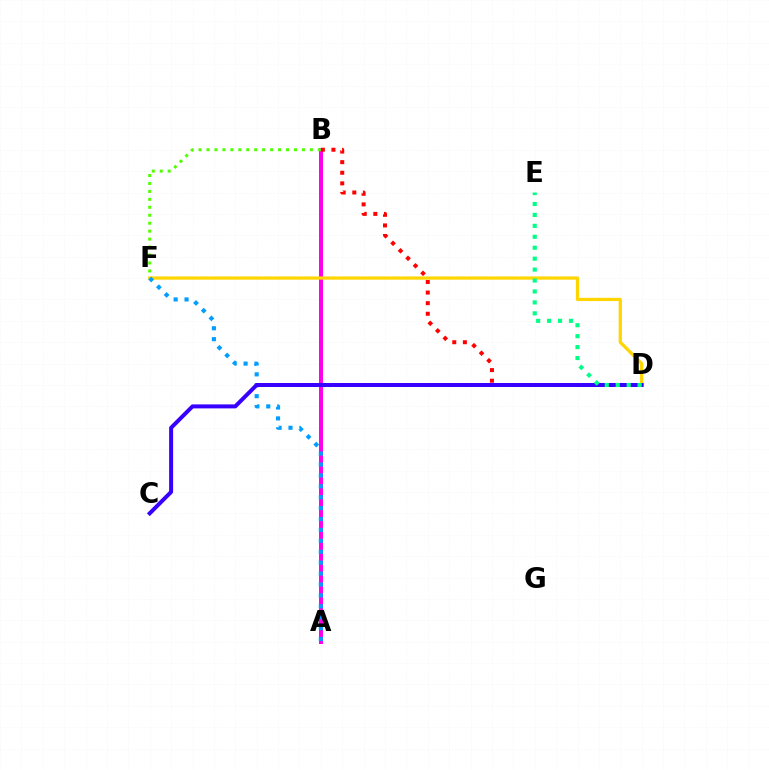{('A', 'B'): [{'color': '#ff00ed', 'line_style': 'solid', 'thickness': 2.88}], ('B', 'D'): [{'color': '#ff0000', 'line_style': 'dotted', 'thickness': 2.88}], ('B', 'F'): [{'color': '#4fff00', 'line_style': 'dotted', 'thickness': 2.16}], ('D', 'F'): [{'color': '#ffd500', 'line_style': 'solid', 'thickness': 2.33}], ('A', 'F'): [{'color': '#009eff', 'line_style': 'dotted', 'thickness': 2.96}], ('C', 'D'): [{'color': '#3700ff', 'line_style': 'solid', 'thickness': 2.87}], ('D', 'E'): [{'color': '#00ff86', 'line_style': 'dotted', 'thickness': 2.97}]}